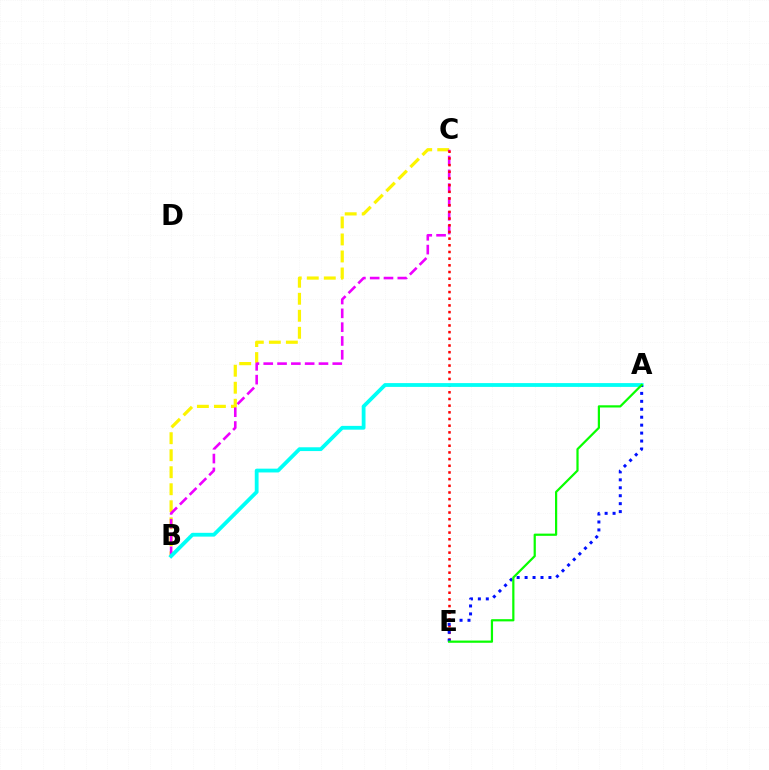{('B', 'C'): [{'color': '#fcf500', 'line_style': 'dashed', 'thickness': 2.31}, {'color': '#ee00ff', 'line_style': 'dashed', 'thickness': 1.88}], ('C', 'E'): [{'color': '#ff0000', 'line_style': 'dotted', 'thickness': 1.82}], ('A', 'B'): [{'color': '#00fff6', 'line_style': 'solid', 'thickness': 2.73}], ('A', 'E'): [{'color': '#0010ff', 'line_style': 'dotted', 'thickness': 2.16}, {'color': '#08ff00', 'line_style': 'solid', 'thickness': 1.6}]}